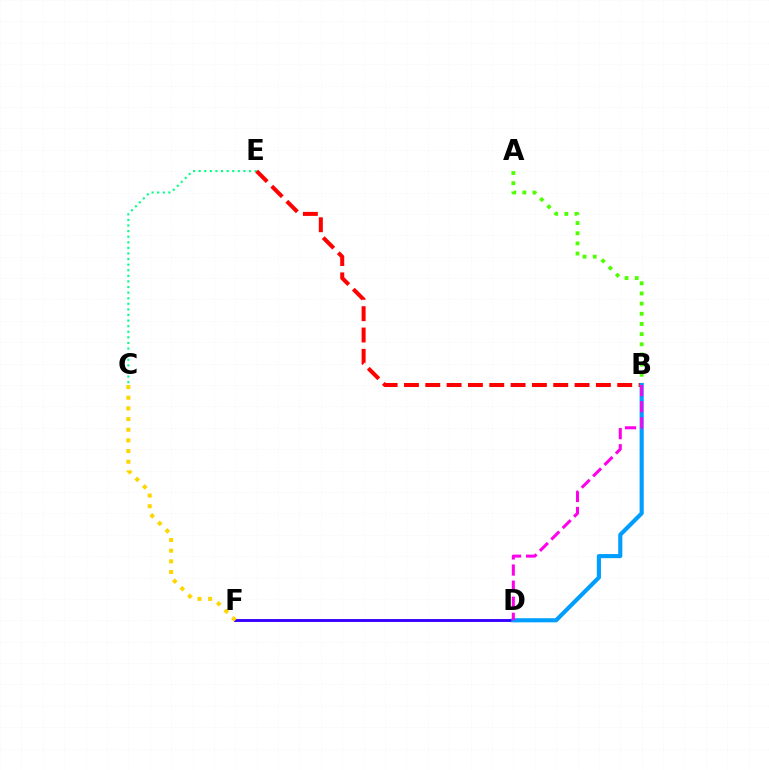{('C', 'E'): [{'color': '#00ff86', 'line_style': 'dotted', 'thickness': 1.52}], ('A', 'B'): [{'color': '#4fff00', 'line_style': 'dotted', 'thickness': 2.76}], ('D', 'F'): [{'color': '#3700ff', 'line_style': 'solid', 'thickness': 2.08}], ('B', 'E'): [{'color': '#ff0000', 'line_style': 'dashed', 'thickness': 2.9}], ('B', 'D'): [{'color': '#009eff', 'line_style': 'solid', 'thickness': 2.97}, {'color': '#ff00ed', 'line_style': 'dashed', 'thickness': 2.19}], ('C', 'F'): [{'color': '#ffd500', 'line_style': 'dotted', 'thickness': 2.9}]}